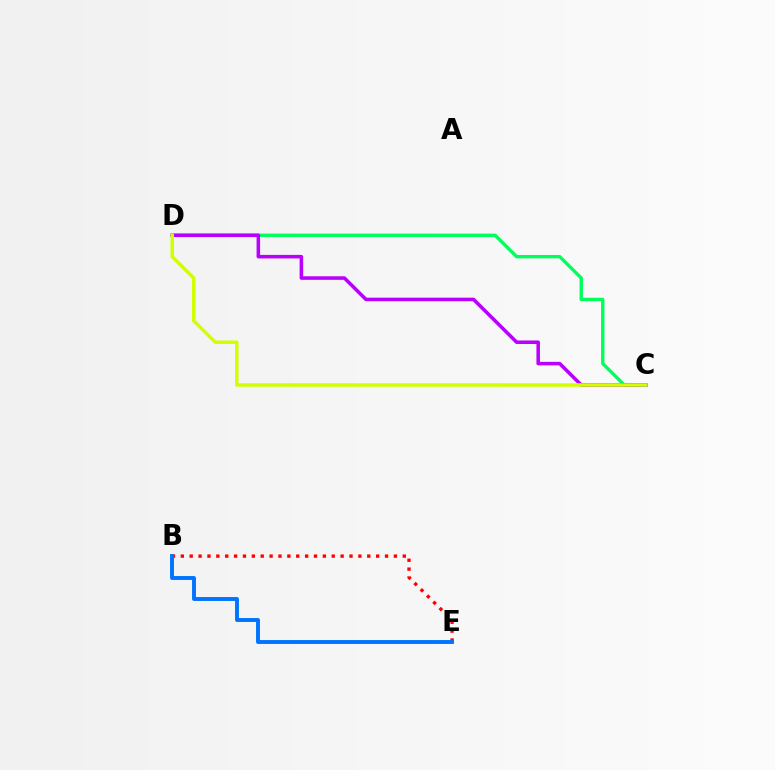{('B', 'E'): [{'color': '#ff0000', 'line_style': 'dotted', 'thickness': 2.41}, {'color': '#0074ff', 'line_style': 'solid', 'thickness': 2.82}], ('C', 'D'): [{'color': '#00ff5c', 'line_style': 'solid', 'thickness': 2.42}, {'color': '#b900ff', 'line_style': 'solid', 'thickness': 2.55}, {'color': '#d1ff00', 'line_style': 'solid', 'thickness': 2.48}]}